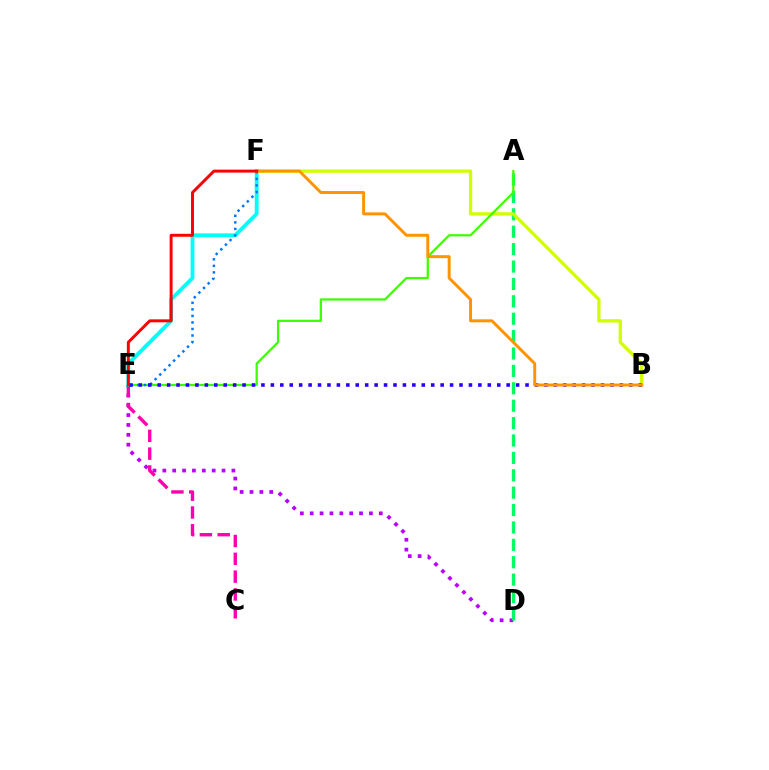{('D', 'E'): [{'color': '#b900ff', 'line_style': 'dotted', 'thickness': 2.68}], ('C', 'E'): [{'color': '#ff00ac', 'line_style': 'dashed', 'thickness': 2.42}], ('E', 'F'): [{'color': '#00fff6', 'line_style': 'solid', 'thickness': 2.75}, {'color': '#0074ff', 'line_style': 'dotted', 'thickness': 1.78}, {'color': '#ff0000', 'line_style': 'solid', 'thickness': 2.13}], ('A', 'D'): [{'color': '#00ff5c', 'line_style': 'dashed', 'thickness': 2.36}], ('B', 'F'): [{'color': '#d1ff00', 'line_style': 'solid', 'thickness': 2.38}, {'color': '#ff9400', 'line_style': 'solid', 'thickness': 2.13}], ('A', 'E'): [{'color': '#3dff00', 'line_style': 'solid', 'thickness': 1.62}], ('B', 'E'): [{'color': '#2500ff', 'line_style': 'dotted', 'thickness': 2.56}]}